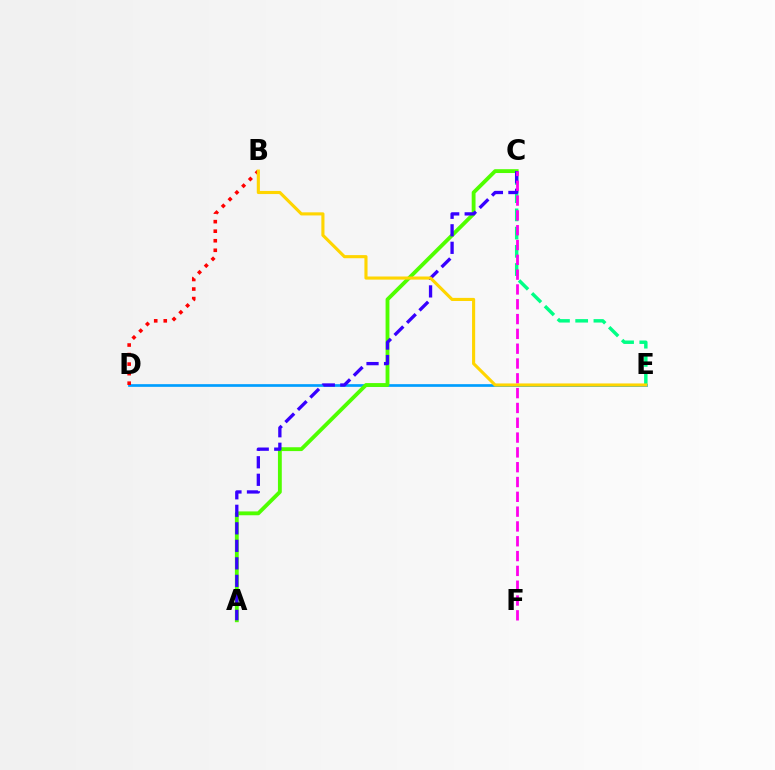{('D', 'E'): [{'color': '#009eff', 'line_style': 'solid', 'thickness': 1.93}], ('A', 'C'): [{'color': '#4fff00', 'line_style': 'solid', 'thickness': 2.76}, {'color': '#3700ff', 'line_style': 'dashed', 'thickness': 2.38}], ('C', 'E'): [{'color': '#00ff86', 'line_style': 'dashed', 'thickness': 2.48}], ('B', 'D'): [{'color': '#ff0000', 'line_style': 'dotted', 'thickness': 2.59}], ('C', 'F'): [{'color': '#ff00ed', 'line_style': 'dashed', 'thickness': 2.01}], ('B', 'E'): [{'color': '#ffd500', 'line_style': 'solid', 'thickness': 2.24}]}